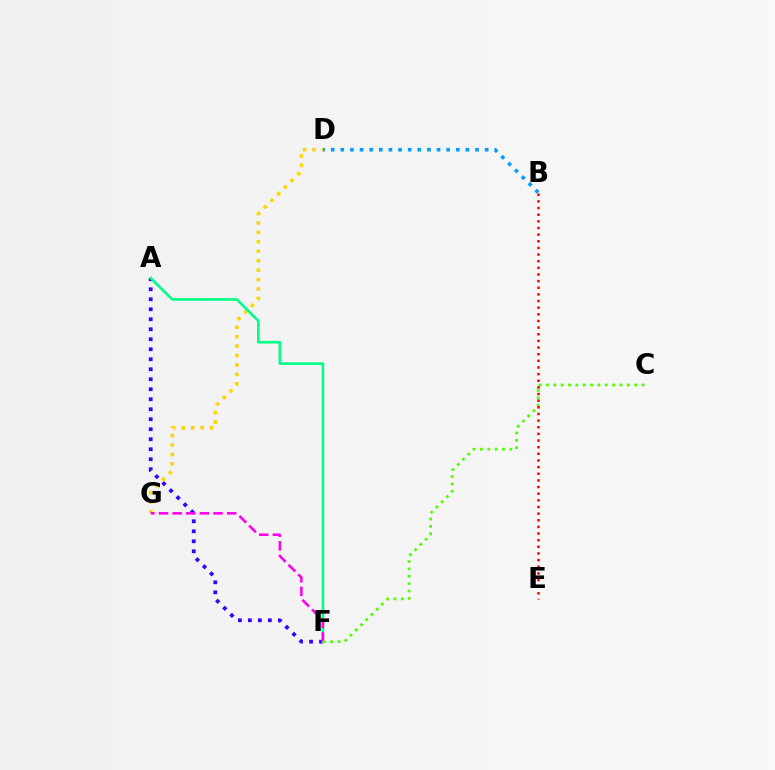{('A', 'F'): [{'color': '#3700ff', 'line_style': 'dotted', 'thickness': 2.72}, {'color': '#00ff86', 'line_style': 'solid', 'thickness': 1.9}], ('D', 'G'): [{'color': '#ffd500', 'line_style': 'dotted', 'thickness': 2.56}], ('F', 'G'): [{'color': '#ff00ed', 'line_style': 'dashed', 'thickness': 1.85}], ('C', 'F'): [{'color': '#4fff00', 'line_style': 'dotted', 'thickness': 2.0}], ('B', 'D'): [{'color': '#009eff', 'line_style': 'dotted', 'thickness': 2.61}], ('B', 'E'): [{'color': '#ff0000', 'line_style': 'dotted', 'thickness': 1.8}]}